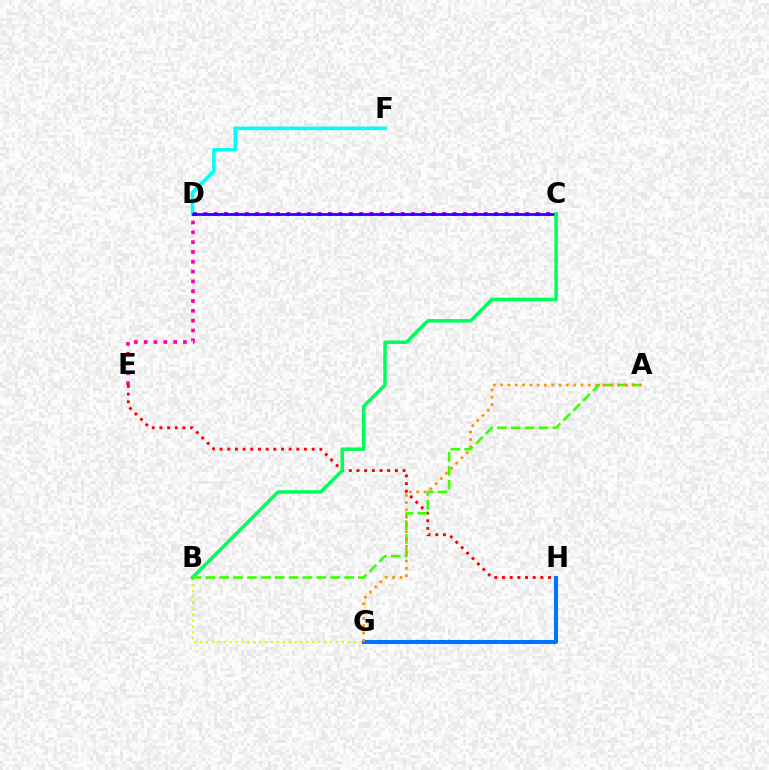{('E', 'H'): [{'color': '#ff0000', 'line_style': 'dotted', 'thickness': 2.08}], ('D', 'F'): [{'color': '#00fff6', 'line_style': 'solid', 'thickness': 2.56}], ('B', 'G'): [{'color': '#d1ff00', 'line_style': 'dotted', 'thickness': 1.61}], ('C', 'D'): [{'color': '#b900ff', 'line_style': 'dotted', 'thickness': 2.82}, {'color': '#2500ff', 'line_style': 'solid', 'thickness': 1.98}], ('D', 'E'): [{'color': '#ff00ac', 'line_style': 'dotted', 'thickness': 2.67}], ('B', 'C'): [{'color': '#00ff5c', 'line_style': 'solid', 'thickness': 2.54}], ('A', 'B'): [{'color': '#3dff00', 'line_style': 'dashed', 'thickness': 1.88}], ('G', 'H'): [{'color': '#0074ff', 'line_style': 'solid', 'thickness': 2.9}], ('A', 'G'): [{'color': '#ff9400', 'line_style': 'dotted', 'thickness': 1.98}]}